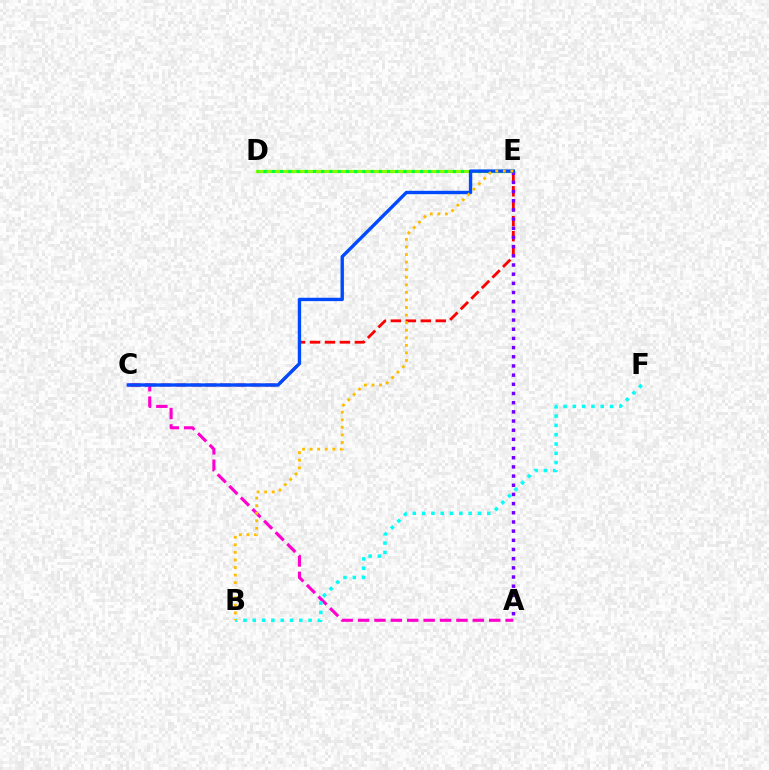{('C', 'E'): [{'color': '#ff0000', 'line_style': 'dashed', 'thickness': 2.03}, {'color': '#004bff', 'line_style': 'solid', 'thickness': 2.43}], ('A', 'C'): [{'color': '#ff00cf', 'line_style': 'dashed', 'thickness': 2.23}], ('D', 'E'): [{'color': '#84ff00', 'line_style': 'solid', 'thickness': 2.3}, {'color': '#00ff39', 'line_style': 'dotted', 'thickness': 2.24}], ('A', 'E'): [{'color': '#7200ff', 'line_style': 'dotted', 'thickness': 2.49}], ('B', 'F'): [{'color': '#00fff6', 'line_style': 'dotted', 'thickness': 2.53}], ('B', 'E'): [{'color': '#ffbd00', 'line_style': 'dotted', 'thickness': 2.06}]}